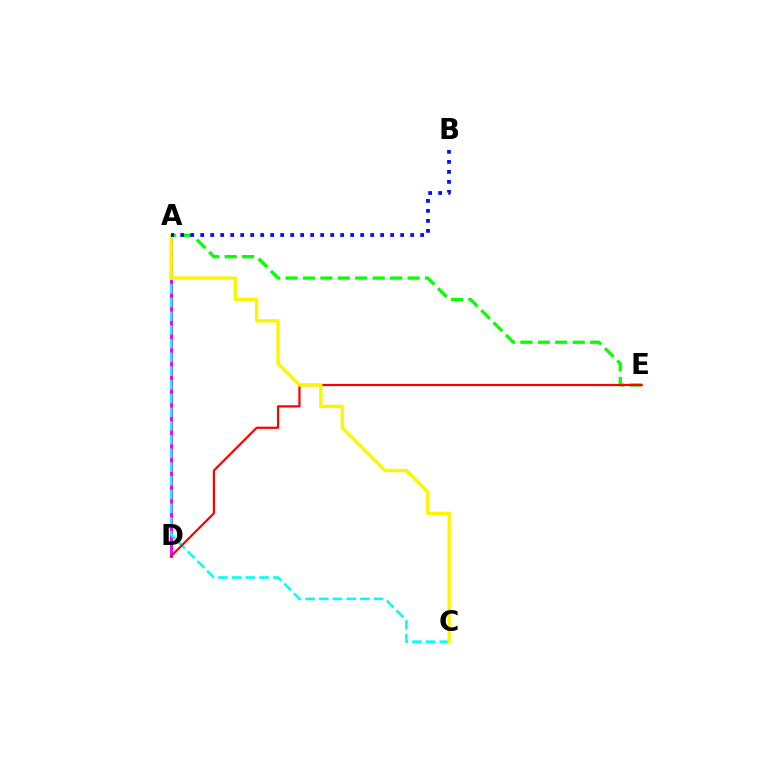{('A', 'E'): [{'color': '#08ff00', 'line_style': 'dashed', 'thickness': 2.37}], ('A', 'D'): [{'color': '#ee00ff', 'line_style': 'solid', 'thickness': 2.1}], ('A', 'C'): [{'color': '#00fff6', 'line_style': 'dashed', 'thickness': 1.86}, {'color': '#fcf500', 'line_style': 'solid', 'thickness': 2.43}], ('D', 'E'): [{'color': '#ff0000', 'line_style': 'solid', 'thickness': 1.6}], ('A', 'B'): [{'color': '#0010ff', 'line_style': 'dotted', 'thickness': 2.72}]}